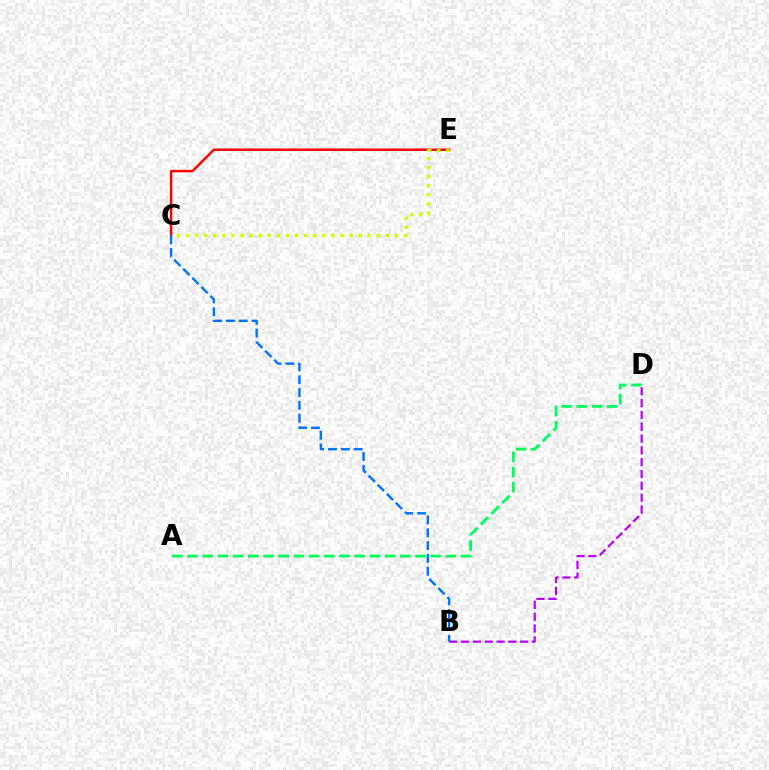{('A', 'D'): [{'color': '#00ff5c', 'line_style': 'dashed', 'thickness': 2.06}], ('B', 'D'): [{'color': '#b900ff', 'line_style': 'dashed', 'thickness': 1.61}], ('C', 'E'): [{'color': '#ff0000', 'line_style': 'solid', 'thickness': 1.77}, {'color': '#d1ff00', 'line_style': 'dotted', 'thickness': 2.47}], ('B', 'C'): [{'color': '#0074ff', 'line_style': 'dashed', 'thickness': 1.74}]}